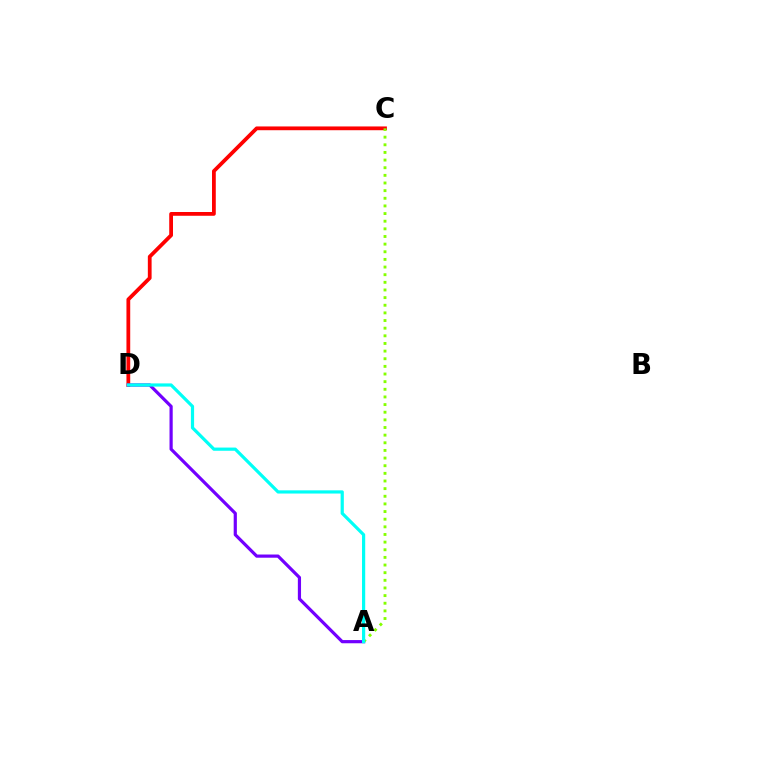{('C', 'D'): [{'color': '#ff0000', 'line_style': 'solid', 'thickness': 2.71}], ('A', 'D'): [{'color': '#7200ff', 'line_style': 'solid', 'thickness': 2.3}, {'color': '#00fff6', 'line_style': 'solid', 'thickness': 2.3}], ('A', 'C'): [{'color': '#84ff00', 'line_style': 'dotted', 'thickness': 2.08}]}